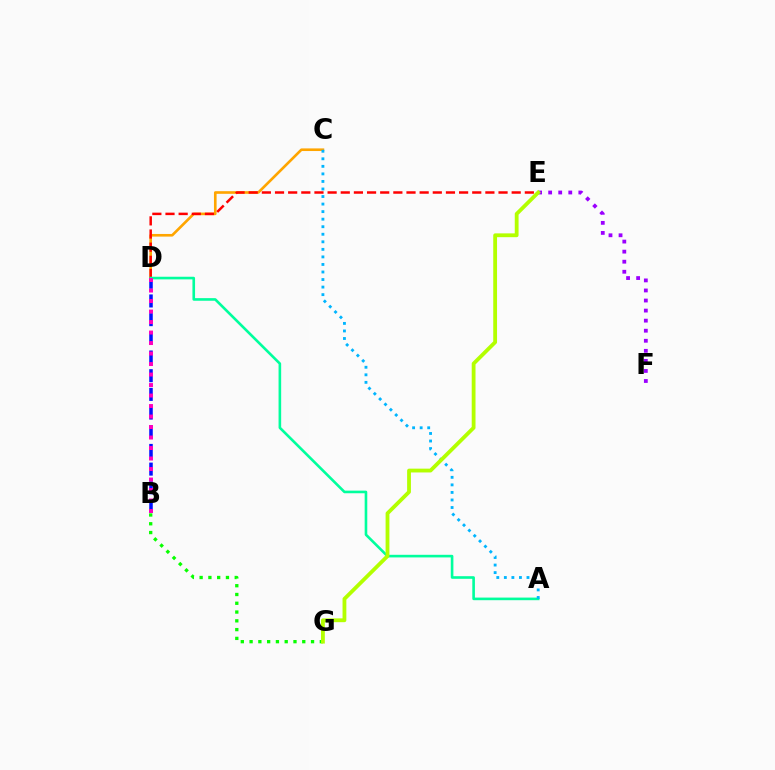{('B', 'D'): [{'color': '#0010ff', 'line_style': 'dashed', 'thickness': 2.54}, {'color': '#ff00bd', 'line_style': 'dotted', 'thickness': 2.85}], ('C', 'D'): [{'color': '#ffa500', 'line_style': 'solid', 'thickness': 1.9}], ('D', 'E'): [{'color': '#ff0000', 'line_style': 'dashed', 'thickness': 1.79}], ('E', 'F'): [{'color': '#9b00ff', 'line_style': 'dotted', 'thickness': 2.73}], ('A', 'D'): [{'color': '#00ff9d', 'line_style': 'solid', 'thickness': 1.88}], ('A', 'C'): [{'color': '#00b5ff', 'line_style': 'dotted', 'thickness': 2.05}], ('B', 'G'): [{'color': '#08ff00', 'line_style': 'dotted', 'thickness': 2.39}], ('E', 'G'): [{'color': '#b3ff00', 'line_style': 'solid', 'thickness': 2.74}]}